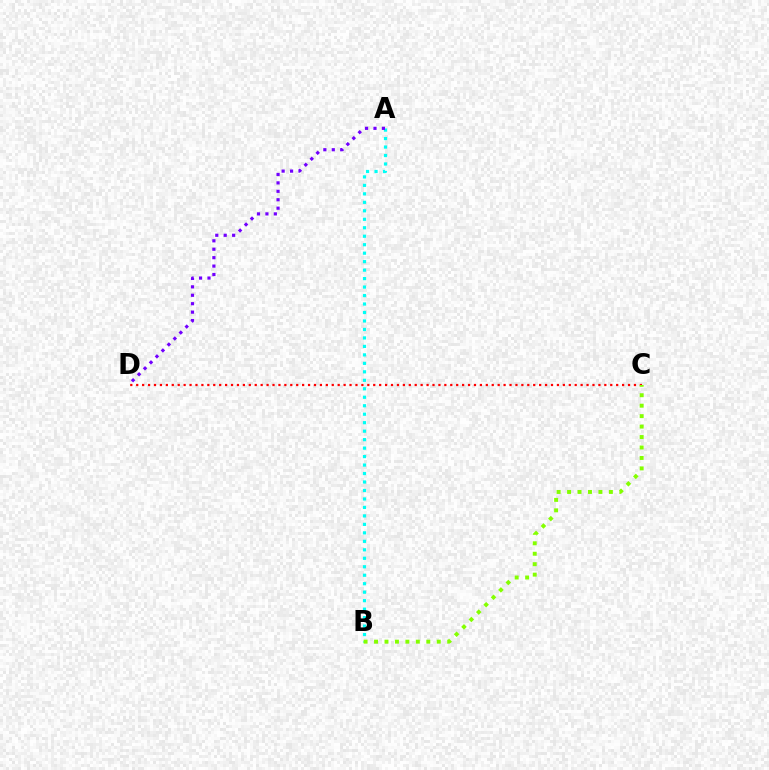{('A', 'B'): [{'color': '#00fff6', 'line_style': 'dotted', 'thickness': 2.3}], ('A', 'D'): [{'color': '#7200ff', 'line_style': 'dotted', 'thickness': 2.29}], ('C', 'D'): [{'color': '#ff0000', 'line_style': 'dotted', 'thickness': 1.61}], ('B', 'C'): [{'color': '#84ff00', 'line_style': 'dotted', 'thickness': 2.84}]}